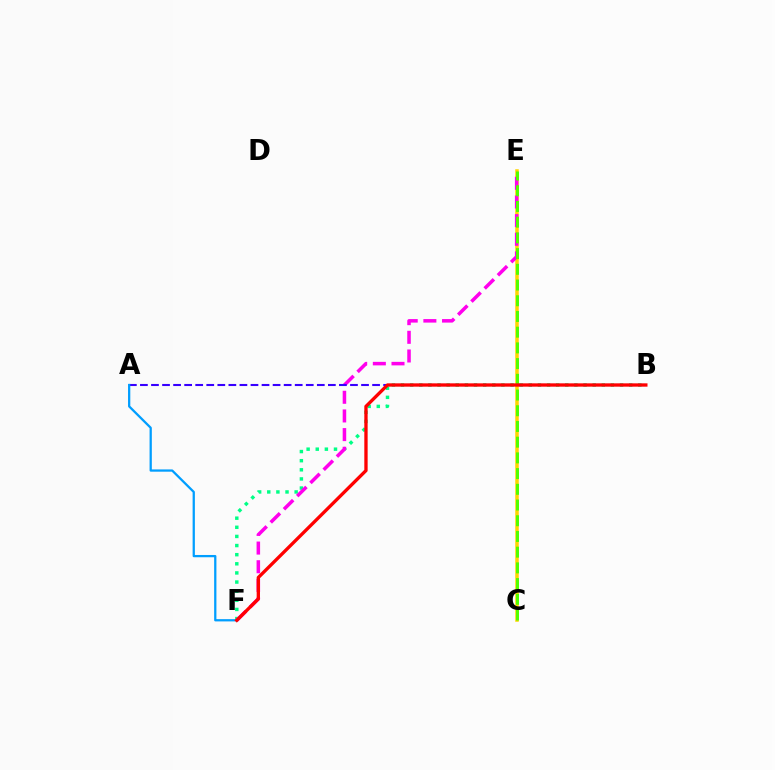{('B', 'F'): [{'color': '#00ff86', 'line_style': 'dotted', 'thickness': 2.48}, {'color': '#ff0000', 'line_style': 'solid', 'thickness': 2.39}], ('C', 'E'): [{'color': '#ffd500', 'line_style': 'solid', 'thickness': 2.54}, {'color': '#4fff00', 'line_style': 'dashed', 'thickness': 2.13}], ('E', 'F'): [{'color': '#ff00ed', 'line_style': 'dashed', 'thickness': 2.54}], ('A', 'B'): [{'color': '#3700ff', 'line_style': 'dashed', 'thickness': 1.5}], ('A', 'F'): [{'color': '#009eff', 'line_style': 'solid', 'thickness': 1.63}]}